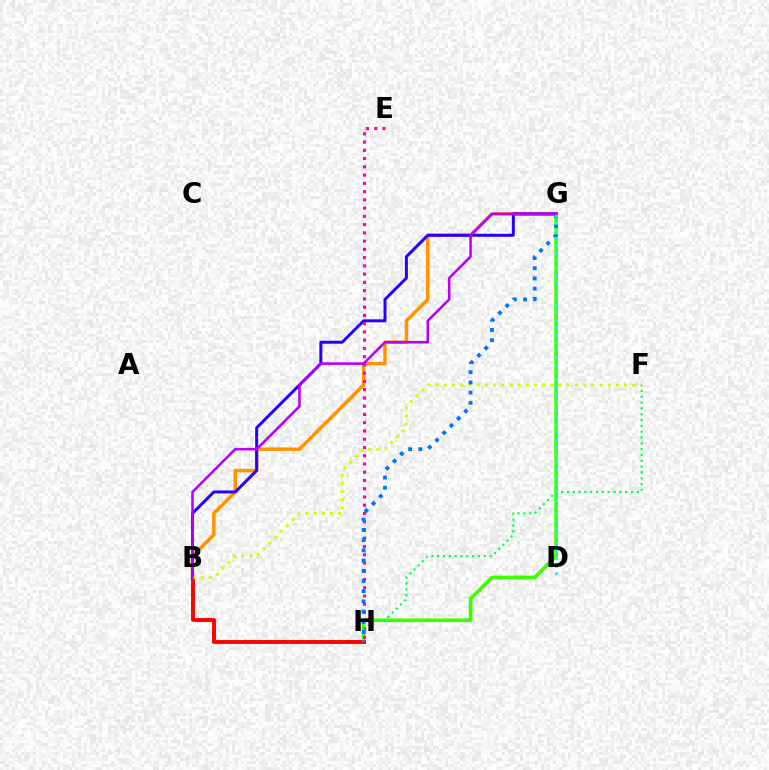{('G', 'H'): [{'color': '#3dff00', 'line_style': 'solid', 'thickness': 2.63}, {'color': '#0074ff', 'line_style': 'dotted', 'thickness': 2.78}], ('B', 'G'): [{'color': '#ff9400', 'line_style': 'solid', 'thickness': 2.52}, {'color': '#2500ff', 'line_style': 'solid', 'thickness': 2.14}, {'color': '#b900ff', 'line_style': 'solid', 'thickness': 1.85}], ('B', 'H'): [{'color': '#ff0000', 'line_style': 'solid', 'thickness': 2.82}], ('B', 'F'): [{'color': '#d1ff00', 'line_style': 'dotted', 'thickness': 2.23}], ('E', 'H'): [{'color': '#ff00ac', 'line_style': 'dotted', 'thickness': 2.24}], ('F', 'H'): [{'color': '#00ff5c', 'line_style': 'dotted', 'thickness': 1.58}], ('D', 'G'): [{'color': '#00fff6', 'line_style': 'dotted', 'thickness': 2.03}]}